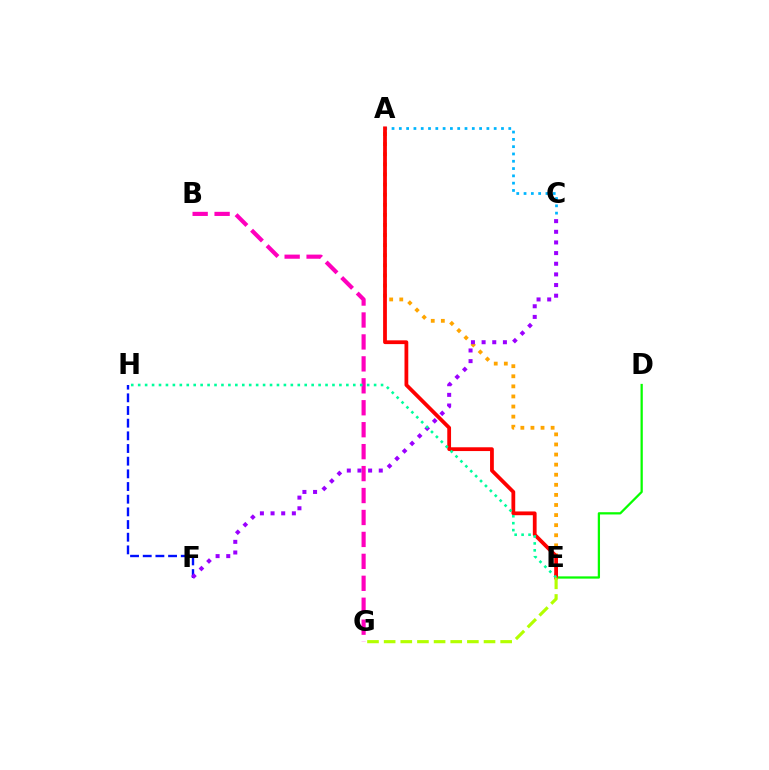{('A', 'C'): [{'color': '#00b5ff', 'line_style': 'dotted', 'thickness': 1.98}], ('F', 'H'): [{'color': '#0010ff', 'line_style': 'dashed', 'thickness': 1.72}], ('D', 'E'): [{'color': '#08ff00', 'line_style': 'solid', 'thickness': 1.63}], ('A', 'E'): [{'color': '#ffa500', 'line_style': 'dotted', 'thickness': 2.74}, {'color': '#ff0000', 'line_style': 'solid', 'thickness': 2.72}], ('B', 'G'): [{'color': '#ff00bd', 'line_style': 'dashed', 'thickness': 2.98}], ('C', 'F'): [{'color': '#9b00ff', 'line_style': 'dotted', 'thickness': 2.89}], ('E', 'H'): [{'color': '#00ff9d', 'line_style': 'dotted', 'thickness': 1.89}], ('E', 'G'): [{'color': '#b3ff00', 'line_style': 'dashed', 'thickness': 2.26}]}